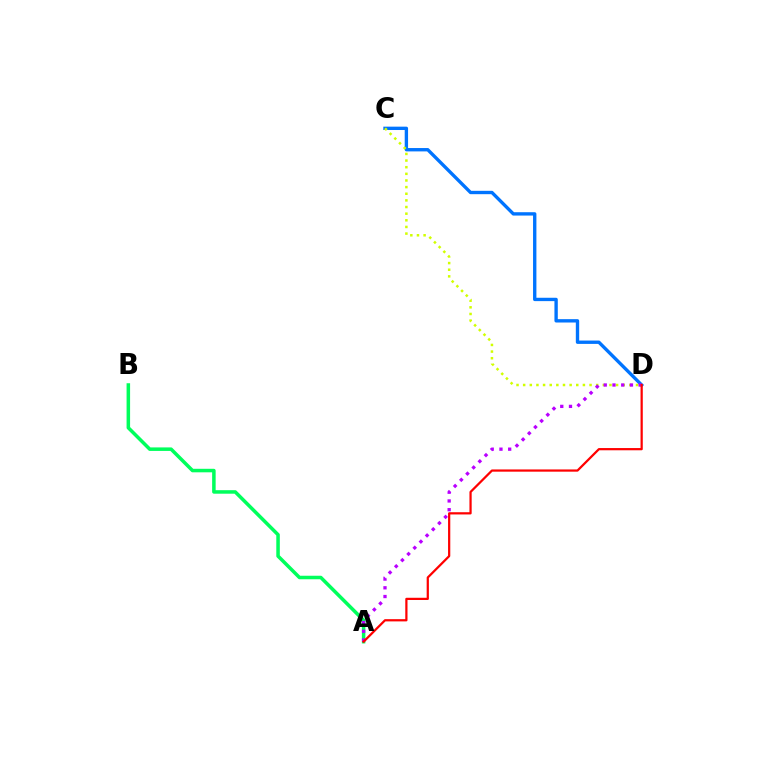{('A', 'B'): [{'color': '#00ff5c', 'line_style': 'solid', 'thickness': 2.53}], ('C', 'D'): [{'color': '#0074ff', 'line_style': 'solid', 'thickness': 2.42}, {'color': '#d1ff00', 'line_style': 'dotted', 'thickness': 1.8}], ('A', 'D'): [{'color': '#b900ff', 'line_style': 'dotted', 'thickness': 2.37}, {'color': '#ff0000', 'line_style': 'solid', 'thickness': 1.61}]}